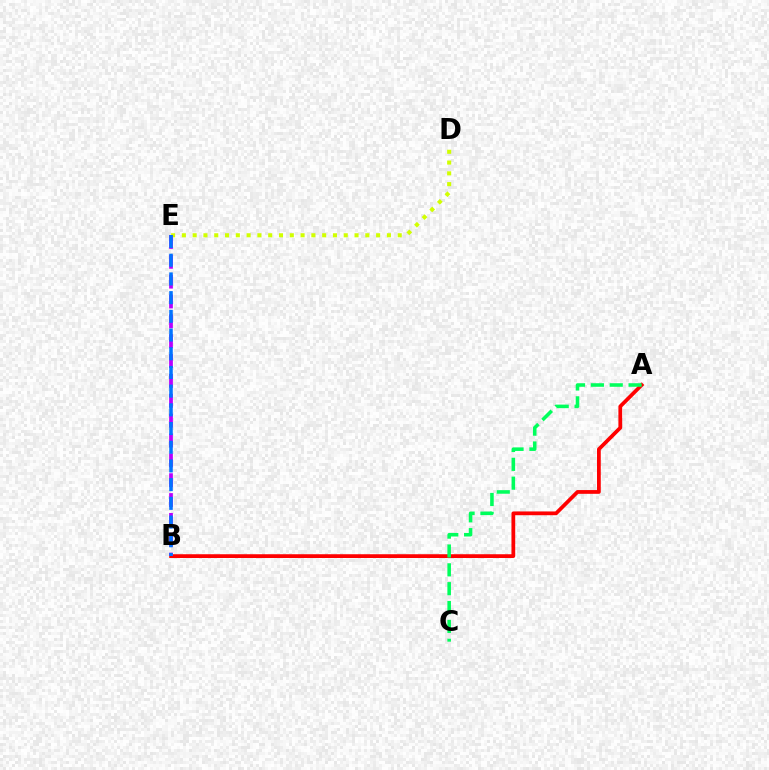{('A', 'B'): [{'color': '#ff0000', 'line_style': 'solid', 'thickness': 2.7}], ('A', 'C'): [{'color': '#00ff5c', 'line_style': 'dashed', 'thickness': 2.56}], ('D', 'E'): [{'color': '#d1ff00', 'line_style': 'dotted', 'thickness': 2.93}], ('B', 'E'): [{'color': '#b900ff', 'line_style': 'dashed', 'thickness': 2.7}, {'color': '#0074ff', 'line_style': 'dashed', 'thickness': 2.54}]}